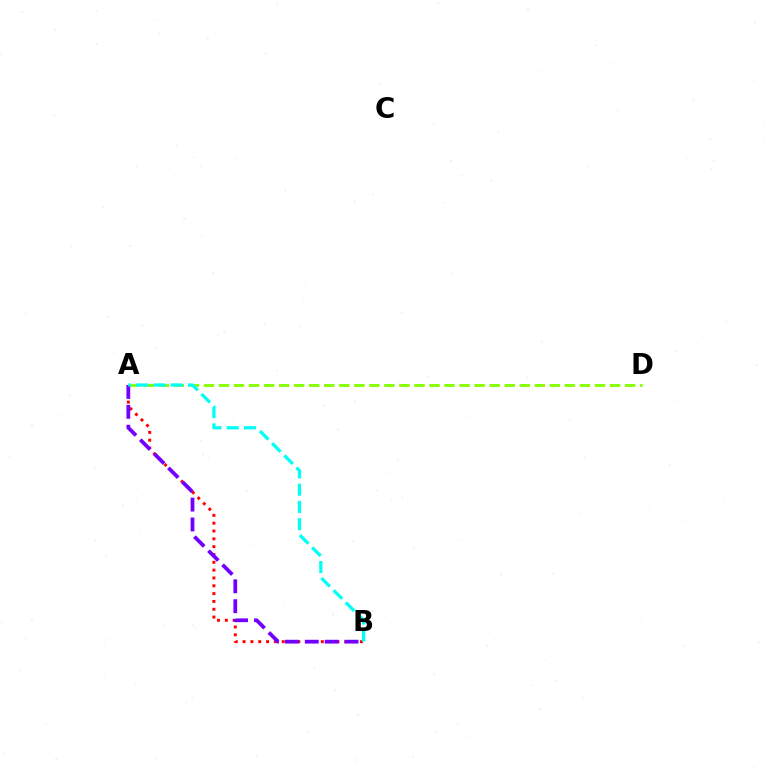{('A', 'D'): [{'color': '#84ff00', 'line_style': 'dashed', 'thickness': 2.04}], ('A', 'B'): [{'color': '#ff0000', 'line_style': 'dotted', 'thickness': 2.13}, {'color': '#7200ff', 'line_style': 'dashed', 'thickness': 2.7}, {'color': '#00fff6', 'line_style': 'dashed', 'thickness': 2.34}]}